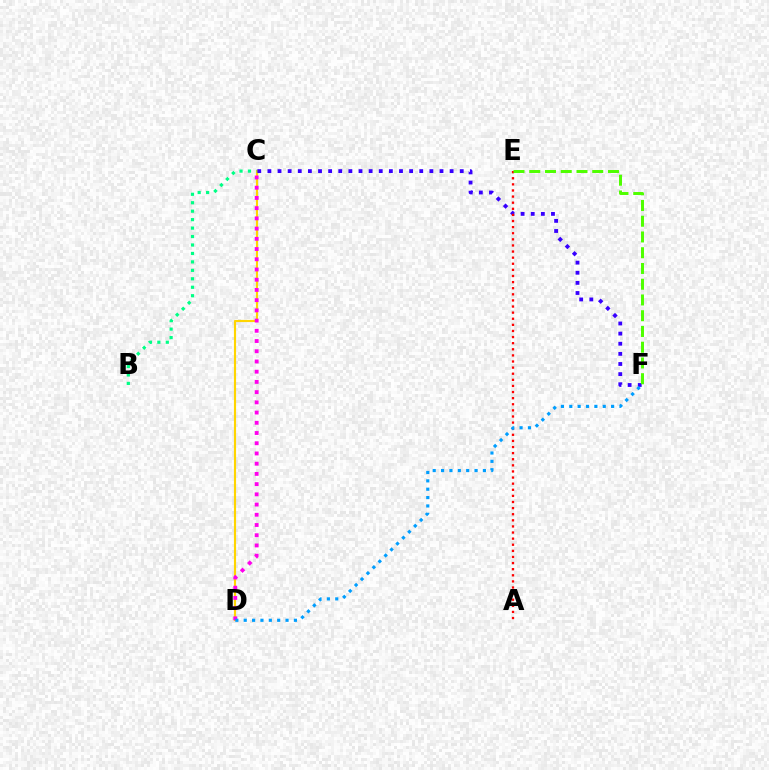{('C', 'D'): [{'color': '#ffd500', 'line_style': 'solid', 'thickness': 1.54}, {'color': '#ff00ed', 'line_style': 'dotted', 'thickness': 2.78}], ('B', 'C'): [{'color': '#00ff86', 'line_style': 'dotted', 'thickness': 2.3}], ('C', 'F'): [{'color': '#3700ff', 'line_style': 'dotted', 'thickness': 2.75}], ('A', 'E'): [{'color': '#ff0000', 'line_style': 'dotted', 'thickness': 1.66}], ('D', 'F'): [{'color': '#009eff', 'line_style': 'dotted', 'thickness': 2.27}], ('E', 'F'): [{'color': '#4fff00', 'line_style': 'dashed', 'thickness': 2.14}]}